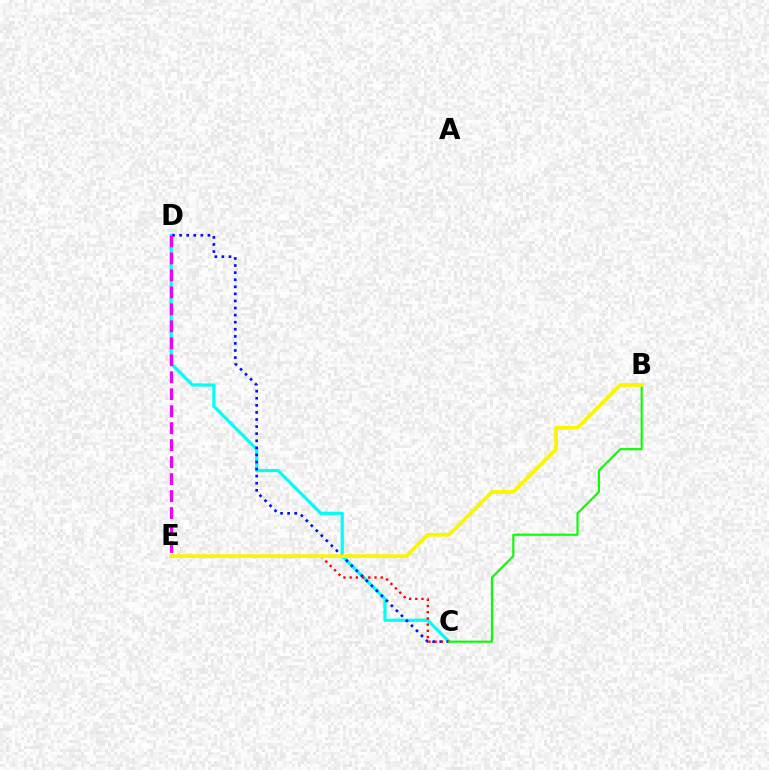{('C', 'D'): [{'color': '#00fff6', 'line_style': 'solid', 'thickness': 2.29}, {'color': '#0010ff', 'line_style': 'dotted', 'thickness': 1.92}], ('C', 'E'): [{'color': '#ff0000', 'line_style': 'dotted', 'thickness': 1.69}], ('B', 'C'): [{'color': '#08ff00', 'line_style': 'solid', 'thickness': 1.54}], ('B', 'E'): [{'color': '#fcf500', 'line_style': 'solid', 'thickness': 2.7}], ('D', 'E'): [{'color': '#ee00ff', 'line_style': 'dashed', 'thickness': 2.31}]}